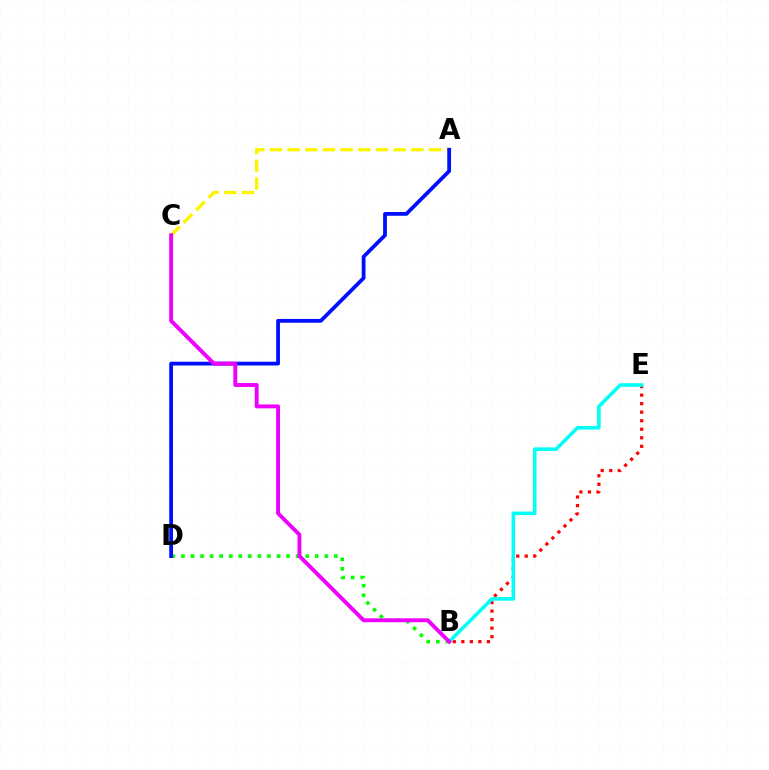{('B', 'E'): [{'color': '#ff0000', 'line_style': 'dotted', 'thickness': 2.32}, {'color': '#00fff6', 'line_style': 'solid', 'thickness': 2.57}], ('A', 'C'): [{'color': '#fcf500', 'line_style': 'dashed', 'thickness': 2.4}], ('B', 'D'): [{'color': '#08ff00', 'line_style': 'dotted', 'thickness': 2.6}], ('A', 'D'): [{'color': '#0010ff', 'line_style': 'solid', 'thickness': 2.72}], ('B', 'C'): [{'color': '#ee00ff', 'line_style': 'solid', 'thickness': 2.8}]}